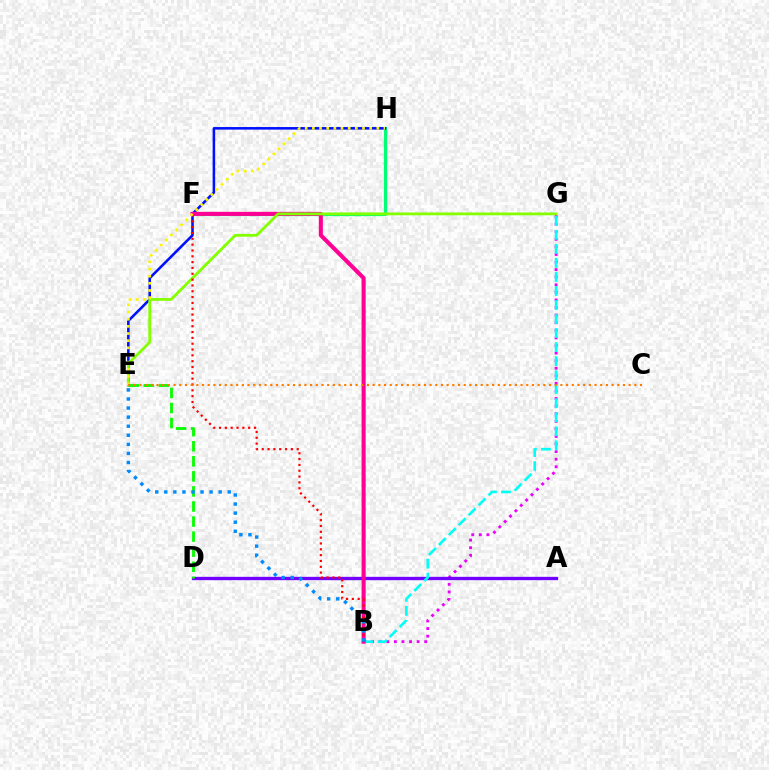{('F', 'H'): [{'color': '#00ff74', 'line_style': 'solid', 'thickness': 2.33}], ('B', 'G'): [{'color': '#ee00ff', 'line_style': 'dotted', 'thickness': 2.06}, {'color': '#00fff6', 'line_style': 'dashed', 'thickness': 1.91}], ('A', 'D'): [{'color': '#7200ff', 'line_style': 'solid', 'thickness': 2.4}], ('E', 'H'): [{'color': '#0010ff', 'line_style': 'solid', 'thickness': 1.85}, {'color': '#fcf500', 'line_style': 'dotted', 'thickness': 1.95}], ('B', 'F'): [{'color': '#ff0094', 'line_style': 'solid', 'thickness': 2.93}, {'color': '#ff0000', 'line_style': 'dotted', 'thickness': 1.58}], ('E', 'G'): [{'color': '#84ff00', 'line_style': 'solid', 'thickness': 2.01}], ('D', 'E'): [{'color': '#08ff00', 'line_style': 'dashed', 'thickness': 2.05}], ('B', 'E'): [{'color': '#008cff', 'line_style': 'dotted', 'thickness': 2.46}], ('C', 'E'): [{'color': '#ff7c00', 'line_style': 'dotted', 'thickness': 1.55}]}